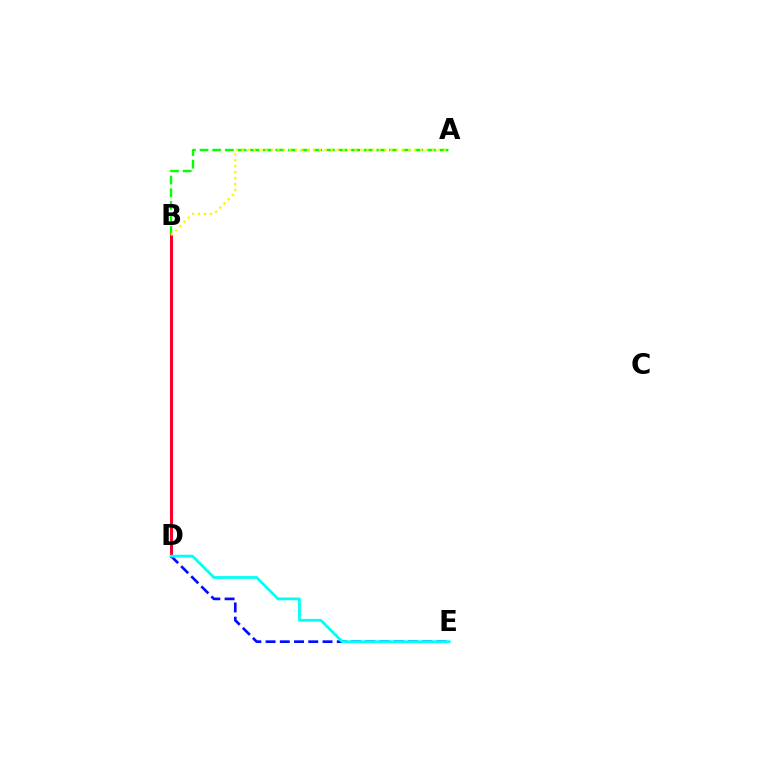{('A', 'B'): [{'color': '#08ff00', 'line_style': 'dashed', 'thickness': 1.72}, {'color': '#fcf500', 'line_style': 'dotted', 'thickness': 1.62}], ('B', 'D'): [{'color': '#ee00ff', 'line_style': 'solid', 'thickness': 2.19}, {'color': '#ff0000', 'line_style': 'solid', 'thickness': 1.9}], ('D', 'E'): [{'color': '#0010ff', 'line_style': 'dashed', 'thickness': 1.93}, {'color': '#00fff6', 'line_style': 'solid', 'thickness': 2.0}]}